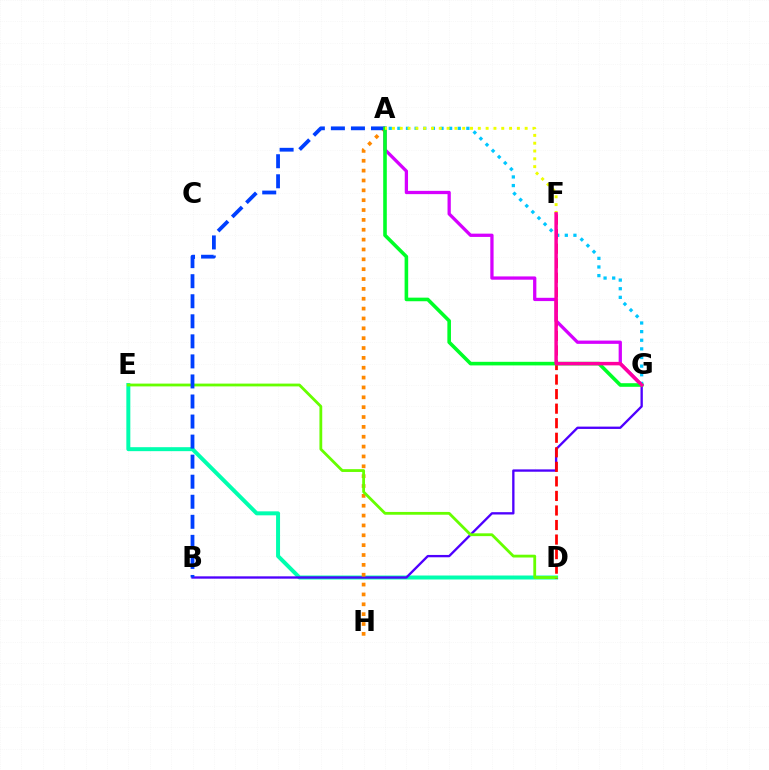{('D', 'E'): [{'color': '#00ffaf', 'line_style': 'solid', 'thickness': 2.86}, {'color': '#66ff00', 'line_style': 'solid', 'thickness': 2.02}], ('B', 'G'): [{'color': '#4f00ff', 'line_style': 'solid', 'thickness': 1.68}], ('A', 'G'): [{'color': '#00c7ff', 'line_style': 'dotted', 'thickness': 2.34}, {'color': '#d600ff', 'line_style': 'solid', 'thickness': 2.36}, {'color': '#00ff27', 'line_style': 'solid', 'thickness': 2.59}], ('A', 'H'): [{'color': '#ff8800', 'line_style': 'dotted', 'thickness': 2.68}], ('D', 'F'): [{'color': '#ff0000', 'line_style': 'dashed', 'thickness': 1.98}], ('A', 'B'): [{'color': '#003fff', 'line_style': 'dashed', 'thickness': 2.72}], ('A', 'F'): [{'color': '#eeff00', 'line_style': 'dotted', 'thickness': 2.12}], ('F', 'G'): [{'color': '#ff00a0', 'line_style': 'solid', 'thickness': 2.5}]}